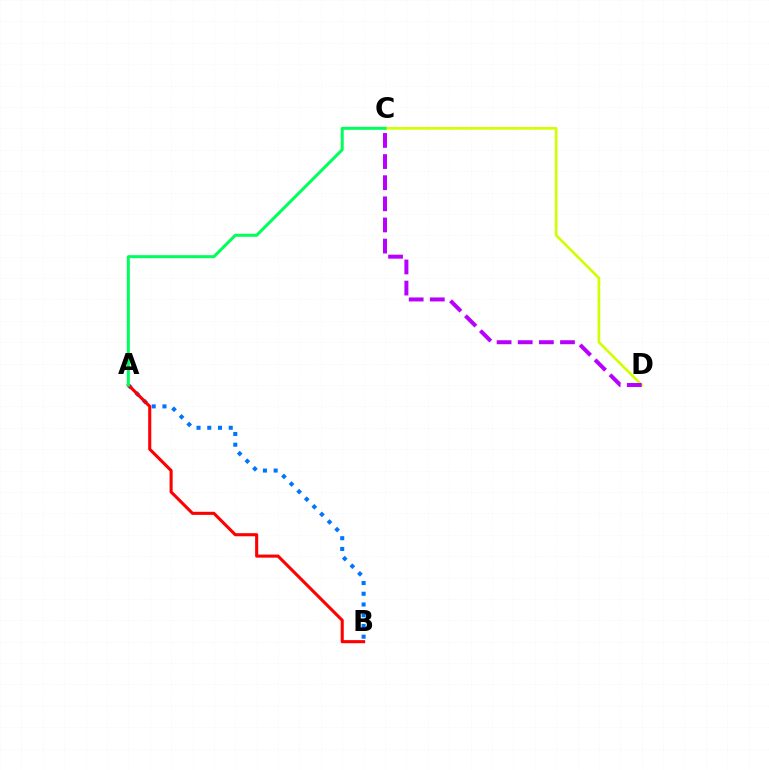{('A', 'B'): [{'color': '#0074ff', 'line_style': 'dotted', 'thickness': 2.92}, {'color': '#ff0000', 'line_style': 'solid', 'thickness': 2.22}], ('C', 'D'): [{'color': '#d1ff00', 'line_style': 'solid', 'thickness': 1.93}, {'color': '#b900ff', 'line_style': 'dashed', 'thickness': 2.87}], ('A', 'C'): [{'color': '#00ff5c', 'line_style': 'solid', 'thickness': 2.17}]}